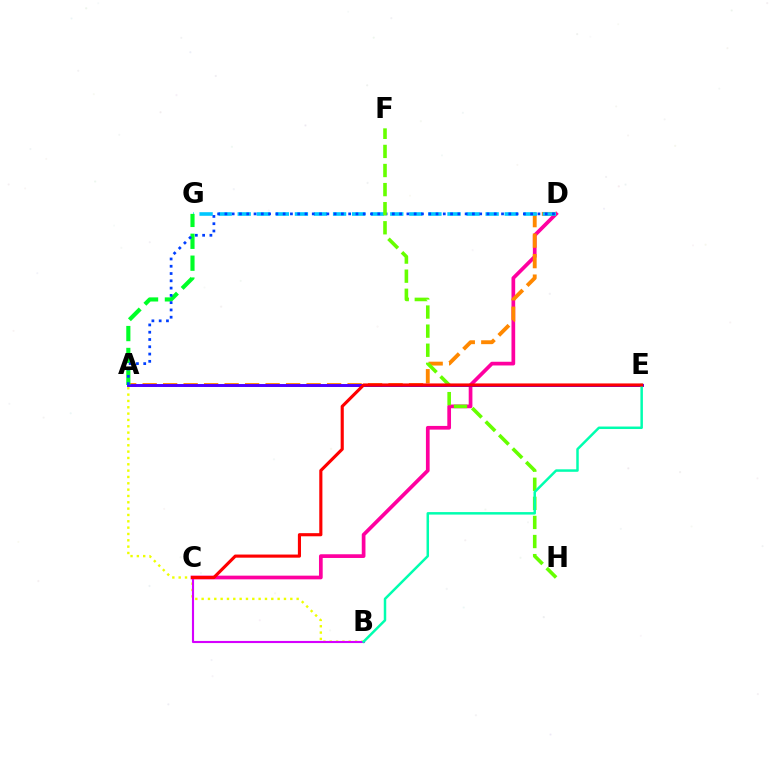{('A', 'B'): [{'color': '#eeff00', 'line_style': 'dotted', 'thickness': 1.72}], ('C', 'D'): [{'color': '#ff00a0', 'line_style': 'solid', 'thickness': 2.67}], ('A', 'D'): [{'color': '#ff8800', 'line_style': 'dashed', 'thickness': 2.78}, {'color': '#003fff', 'line_style': 'dotted', 'thickness': 1.98}], ('D', 'G'): [{'color': '#00c7ff', 'line_style': 'dashed', 'thickness': 2.59}], ('A', 'E'): [{'color': '#4f00ff', 'line_style': 'solid', 'thickness': 2.12}], ('B', 'C'): [{'color': '#d600ff', 'line_style': 'solid', 'thickness': 1.53}], ('A', 'G'): [{'color': '#00ff27', 'line_style': 'dashed', 'thickness': 2.97}], ('F', 'H'): [{'color': '#66ff00', 'line_style': 'dashed', 'thickness': 2.59}], ('B', 'E'): [{'color': '#00ffaf', 'line_style': 'solid', 'thickness': 1.79}], ('C', 'E'): [{'color': '#ff0000', 'line_style': 'solid', 'thickness': 2.25}]}